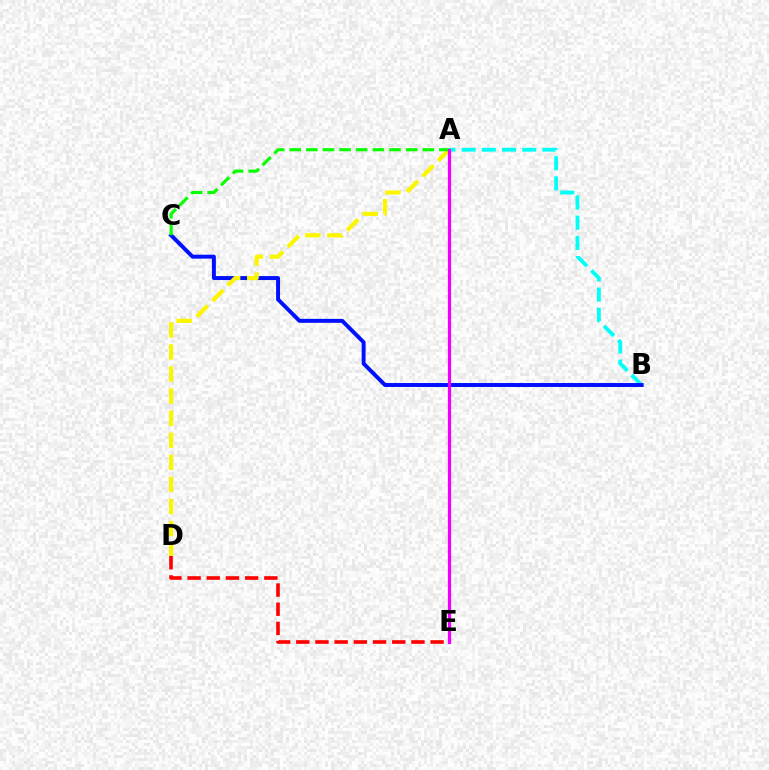{('A', 'B'): [{'color': '#00fff6', 'line_style': 'dashed', 'thickness': 2.75}], ('B', 'C'): [{'color': '#0010ff', 'line_style': 'solid', 'thickness': 2.84}], ('A', 'D'): [{'color': '#fcf500', 'line_style': 'dashed', 'thickness': 3.0}], ('D', 'E'): [{'color': '#ff0000', 'line_style': 'dashed', 'thickness': 2.61}], ('A', 'C'): [{'color': '#08ff00', 'line_style': 'dashed', 'thickness': 2.26}], ('A', 'E'): [{'color': '#ee00ff', 'line_style': 'solid', 'thickness': 2.32}]}